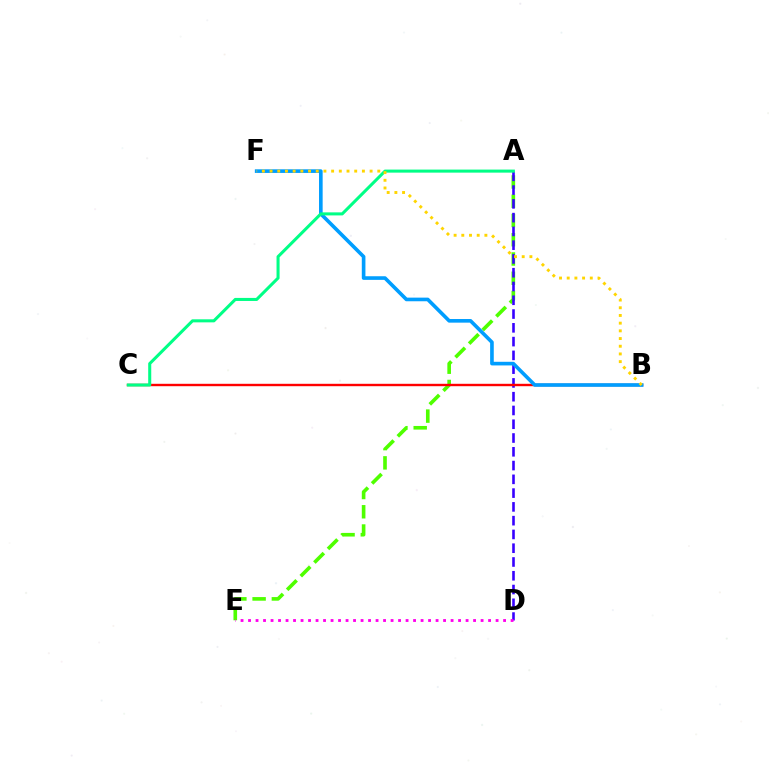{('A', 'E'): [{'color': '#4fff00', 'line_style': 'dashed', 'thickness': 2.62}], ('A', 'D'): [{'color': '#3700ff', 'line_style': 'dashed', 'thickness': 1.87}], ('B', 'C'): [{'color': '#ff0000', 'line_style': 'solid', 'thickness': 1.73}], ('D', 'E'): [{'color': '#ff00ed', 'line_style': 'dotted', 'thickness': 2.04}], ('B', 'F'): [{'color': '#009eff', 'line_style': 'solid', 'thickness': 2.62}, {'color': '#ffd500', 'line_style': 'dotted', 'thickness': 2.09}], ('A', 'C'): [{'color': '#00ff86', 'line_style': 'solid', 'thickness': 2.19}]}